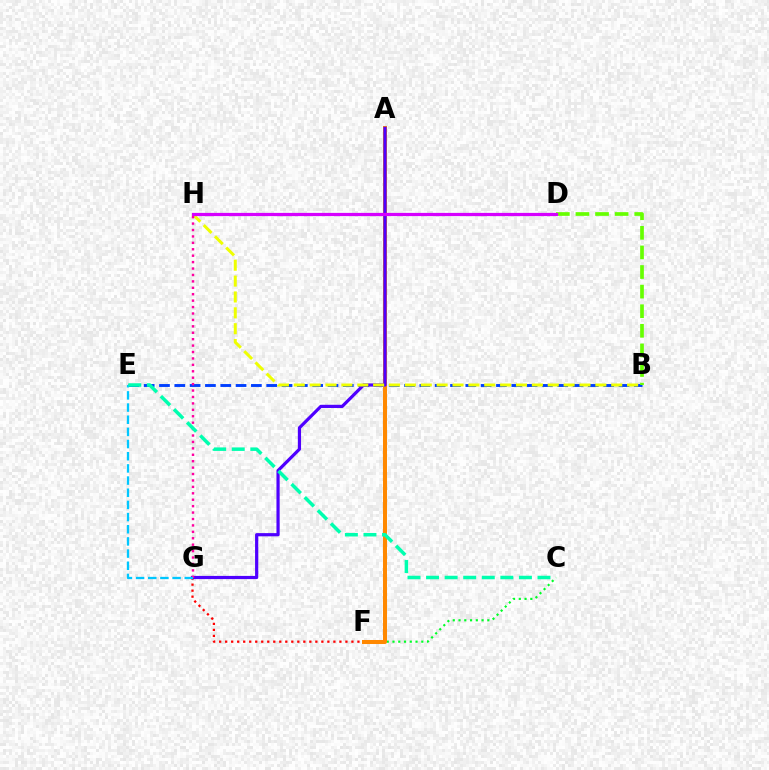{('F', 'G'): [{'color': '#ff0000', 'line_style': 'dotted', 'thickness': 1.63}], ('C', 'F'): [{'color': '#00ff27', 'line_style': 'dotted', 'thickness': 1.57}], ('B', 'E'): [{'color': '#003fff', 'line_style': 'dashed', 'thickness': 2.08}], ('A', 'F'): [{'color': '#ff8800', 'line_style': 'solid', 'thickness': 2.9}], ('A', 'G'): [{'color': '#4f00ff', 'line_style': 'solid', 'thickness': 2.3}], ('B', 'H'): [{'color': '#eeff00', 'line_style': 'dashed', 'thickness': 2.16}], ('G', 'H'): [{'color': '#ff00a0', 'line_style': 'dotted', 'thickness': 1.74}], ('E', 'G'): [{'color': '#00c7ff', 'line_style': 'dashed', 'thickness': 1.65}], ('B', 'D'): [{'color': '#66ff00', 'line_style': 'dashed', 'thickness': 2.66}], ('C', 'E'): [{'color': '#00ffaf', 'line_style': 'dashed', 'thickness': 2.52}], ('D', 'H'): [{'color': '#d600ff', 'line_style': 'solid', 'thickness': 2.32}]}